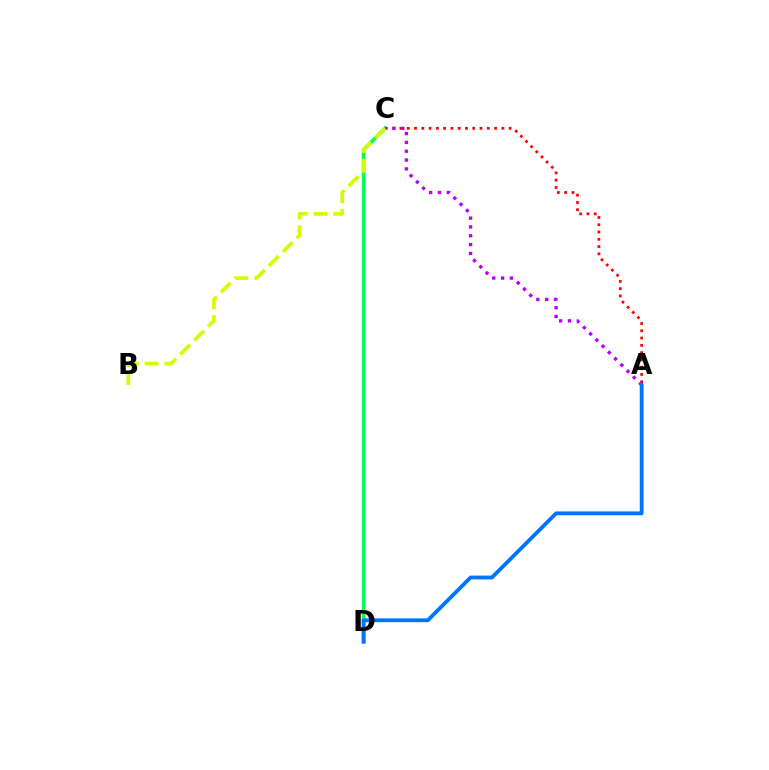{('A', 'C'): [{'color': '#ff0000', 'line_style': 'dotted', 'thickness': 1.98}, {'color': '#b900ff', 'line_style': 'dotted', 'thickness': 2.4}], ('C', 'D'): [{'color': '#00ff5c', 'line_style': 'solid', 'thickness': 2.64}], ('A', 'D'): [{'color': '#0074ff', 'line_style': 'solid', 'thickness': 2.74}], ('B', 'C'): [{'color': '#d1ff00', 'line_style': 'dashed', 'thickness': 2.67}]}